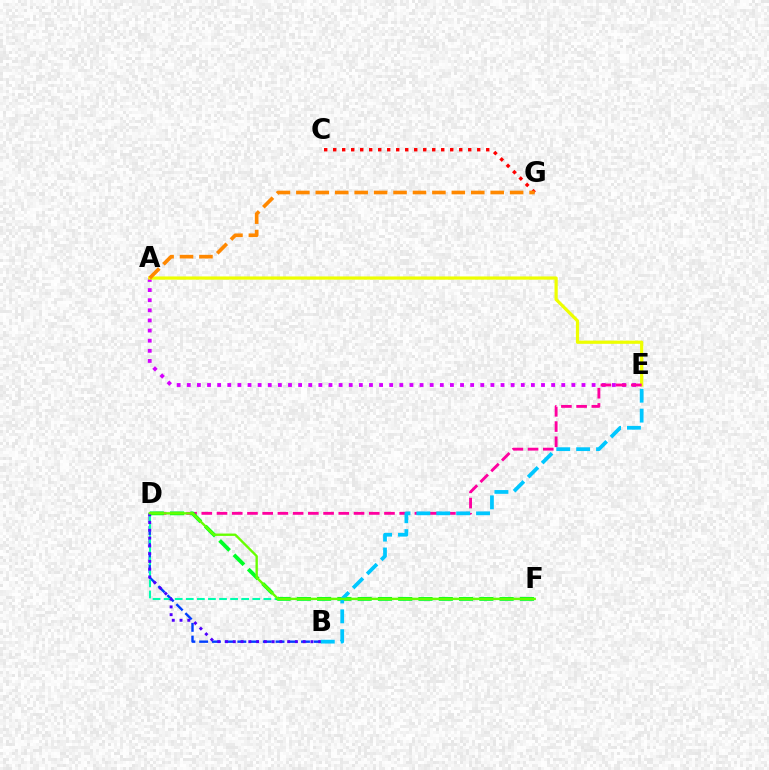{('B', 'D'): [{'color': '#003fff', 'line_style': 'dashed', 'thickness': 1.73}, {'color': '#4f00ff', 'line_style': 'dotted', 'thickness': 2.11}], ('A', 'E'): [{'color': '#d600ff', 'line_style': 'dotted', 'thickness': 2.75}, {'color': '#eeff00', 'line_style': 'solid', 'thickness': 2.31}], ('C', 'G'): [{'color': '#ff0000', 'line_style': 'dotted', 'thickness': 2.45}], ('D', 'F'): [{'color': '#00ffaf', 'line_style': 'dashed', 'thickness': 1.51}, {'color': '#00ff27', 'line_style': 'dashed', 'thickness': 2.75}, {'color': '#66ff00', 'line_style': 'solid', 'thickness': 1.7}], ('A', 'G'): [{'color': '#ff8800', 'line_style': 'dashed', 'thickness': 2.64}], ('D', 'E'): [{'color': '#ff00a0', 'line_style': 'dashed', 'thickness': 2.07}], ('B', 'E'): [{'color': '#00c7ff', 'line_style': 'dashed', 'thickness': 2.7}]}